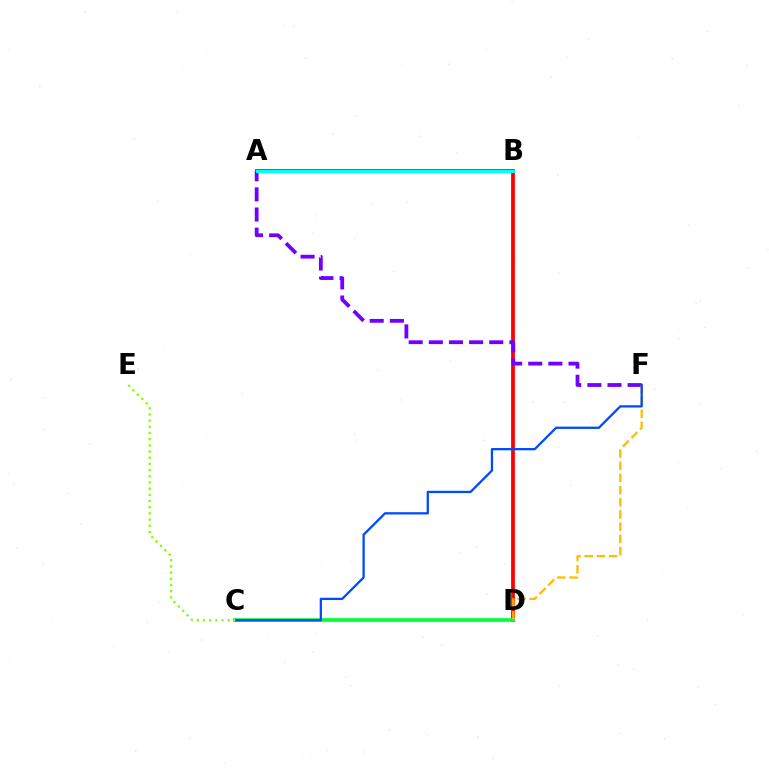{('B', 'D'): [{'color': '#ff0000', 'line_style': 'solid', 'thickness': 2.71}], ('A', 'B'): [{'color': '#ff00cf', 'line_style': 'solid', 'thickness': 2.85}, {'color': '#00fff6', 'line_style': 'solid', 'thickness': 2.2}], ('A', 'F'): [{'color': '#7200ff', 'line_style': 'dashed', 'thickness': 2.73}], ('C', 'D'): [{'color': '#00ff39', 'line_style': 'solid', 'thickness': 2.65}], ('D', 'F'): [{'color': '#ffbd00', 'line_style': 'dashed', 'thickness': 1.66}], ('C', 'F'): [{'color': '#004bff', 'line_style': 'solid', 'thickness': 1.65}], ('C', 'E'): [{'color': '#84ff00', 'line_style': 'dotted', 'thickness': 1.68}]}